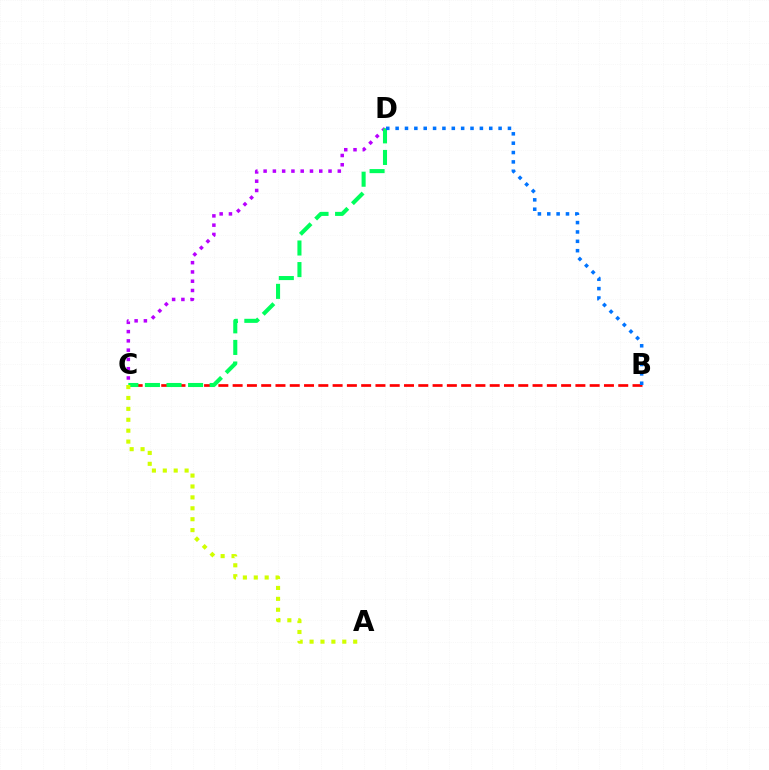{('C', 'D'): [{'color': '#b900ff', 'line_style': 'dotted', 'thickness': 2.52}, {'color': '#00ff5c', 'line_style': 'dashed', 'thickness': 2.93}], ('B', 'C'): [{'color': '#ff0000', 'line_style': 'dashed', 'thickness': 1.94}], ('B', 'D'): [{'color': '#0074ff', 'line_style': 'dotted', 'thickness': 2.54}], ('A', 'C'): [{'color': '#d1ff00', 'line_style': 'dotted', 'thickness': 2.96}]}